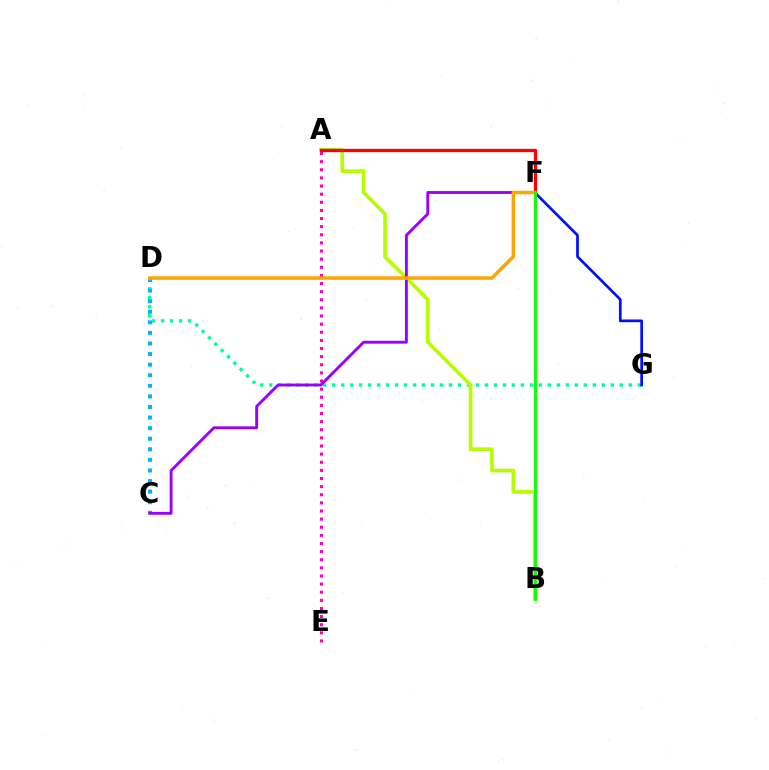{('D', 'G'): [{'color': '#00ff9d', 'line_style': 'dotted', 'thickness': 2.44}], ('A', 'B'): [{'color': '#b3ff00', 'line_style': 'solid', 'thickness': 2.63}], ('F', 'G'): [{'color': '#0010ff', 'line_style': 'solid', 'thickness': 1.96}], ('C', 'D'): [{'color': '#00b5ff', 'line_style': 'dotted', 'thickness': 2.88}], ('A', 'E'): [{'color': '#ff00bd', 'line_style': 'dotted', 'thickness': 2.21}], ('A', 'F'): [{'color': '#ff0000', 'line_style': 'solid', 'thickness': 2.4}], ('C', 'F'): [{'color': '#9b00ff', 'line_style': 'solid', 'thickness': 2.08}], ('D', 'F'): [{'color': '#ffa500', 'line_style': 'solid', 'thickness': 2.54}], ('B', 'F'): [{'color': '#08ff00', 'line_style': 'solid', 'thickness': 2.09}]}